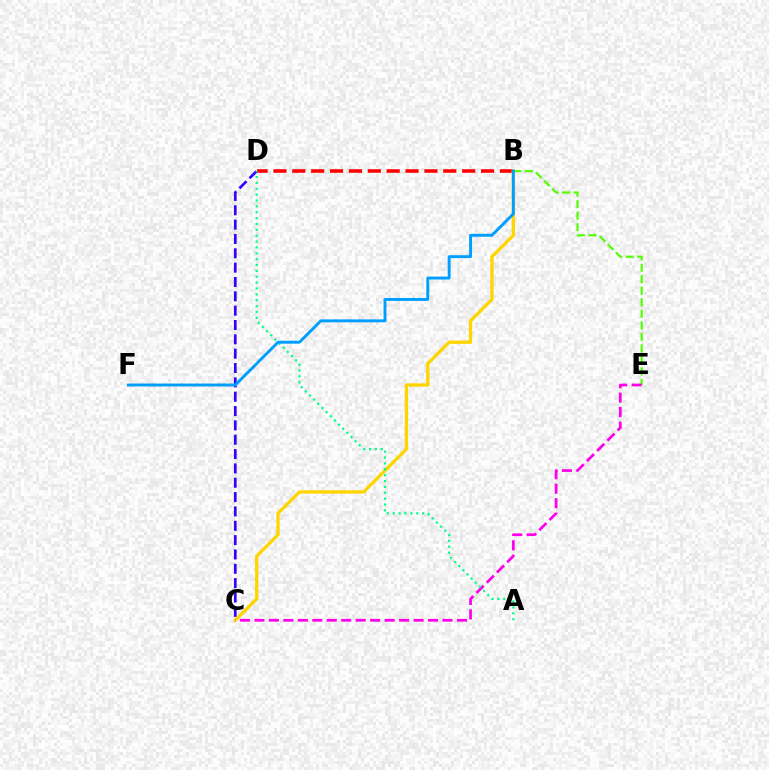{('B', 'D'): [{'color': '#ff0000', 'line_style': 'dashed', 'thickness': 2.56}], ('C', 'D'): [{'color': '#3700ff', 'line_style': 'dashed', 'thickness': 1.95}], ('B', 'C'): [{'color': '#ffd500', 'line_style': 'solid', 'thickness': 2.36}], ('B', 'E'): [{'color': '#4fff00', 'line_style': 'dashed', 'thickness': 1.57}], ('C', 'E'): [{'color': '#ff00ed', 'line_style': 'dashed', 'thickness': 1.97}], ('A', 'D'): [{'color': '#00ff86', 'line_style': 'dotted', 'thickness': 1.59}], ('B', 'F'): [{'color': '#009eff', 'line_style': 'solid', 'thickness': 2.1}]}